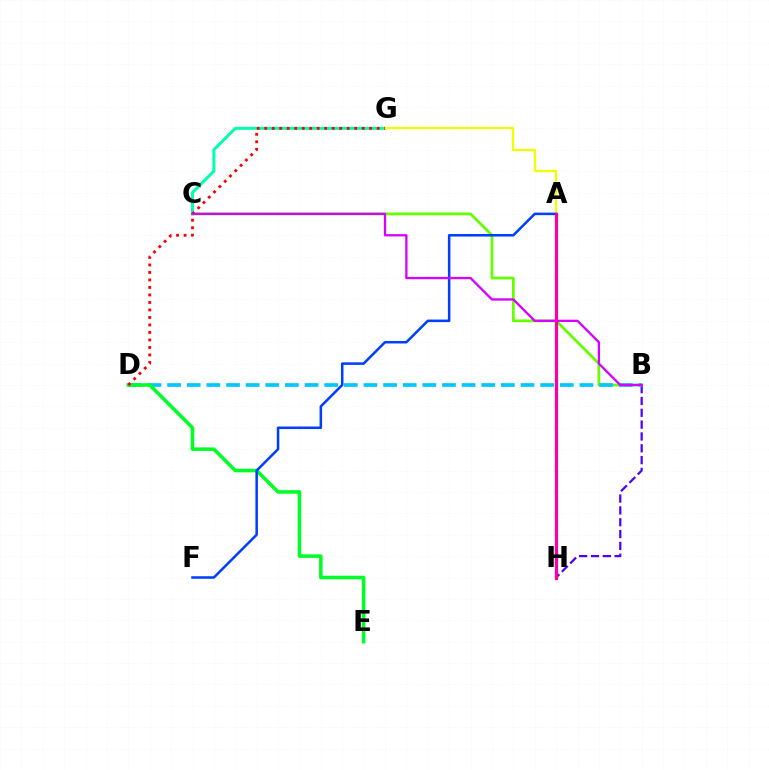{('B', 'C'): [{'color': '#66ff00', 'line_style': 'solid', 'thickness': 1.99}, {'color': '#d600ff', 'line_style': 'solid', 'thickness': 1.66}], ('C', 'G'): [{'color': '#00ffaf', 'line_style': 'solid', 'thickness': 2.16}], ('A', 'G'): [{'color': '#eeff00', 'line_style': 'solid', 'thickness': 1.63}], ('B', 'H'): [{'color': '#4f00ff', 'line_style': 'dashed', 'thickness': 1.61}], ('B', 'D'): [{'color': '#00c7ff', 'line_style': 'dashed', 'thickness': 2.67}], ('A', 'H'): [{'color': '#ff8800', 'line_style': 'dashed', 'thickness': 2.1}, {'color': '#ff00a0', 'line_style': 'solid', 'thickness': 2.31}], ('D', 'E'): [{'color': '#00ff27', 'line_style': 'solid', 'thickness': 2.56}], ('A', 'F'): [{'color': '#003fff', 'line_style': 'solid', 'thickness': 1.83}], ('D', 'G'): [{'color': '#ff0000', 'line_style': 'dotted', 'thickness': 2.04}]}